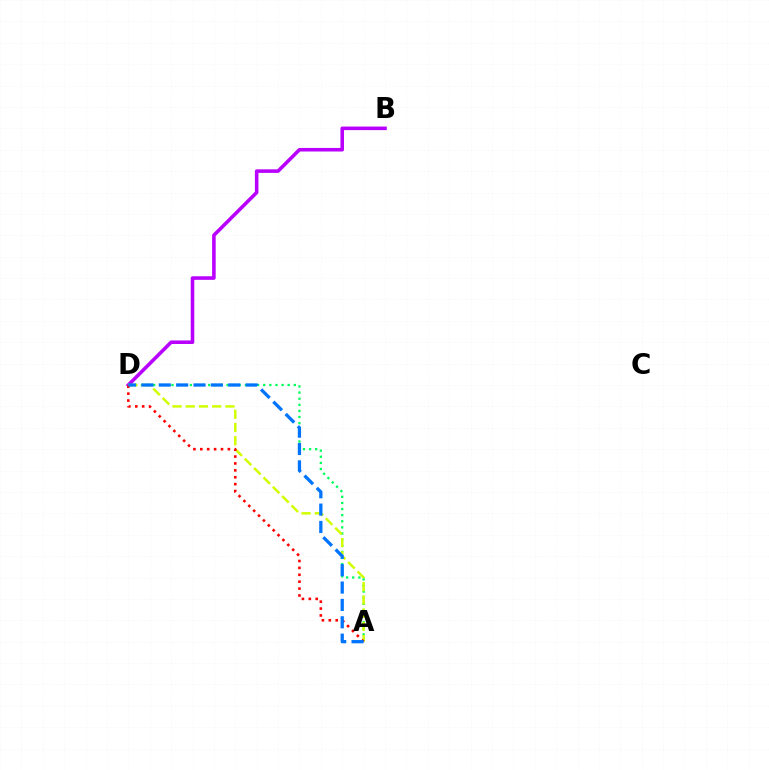{('B', 'D'): [{'color': '#b900ff', 'line_style': 'solid', 'thickness': 2.57}], ('A', 'D'): [{'color': '#00ff5c', 'line_style': 'dotted', 'thickness': 1.66}, {'color': '#d1ff00', 'line_style': 'dashed', 'thickness': 1.8}, {'color': '#ff0000', 'line_style': 'dotted', 'thickness': 1.87}, {'color': '#0074ff', 'line_style': 'dashed', 'thickness': 2.36}]}